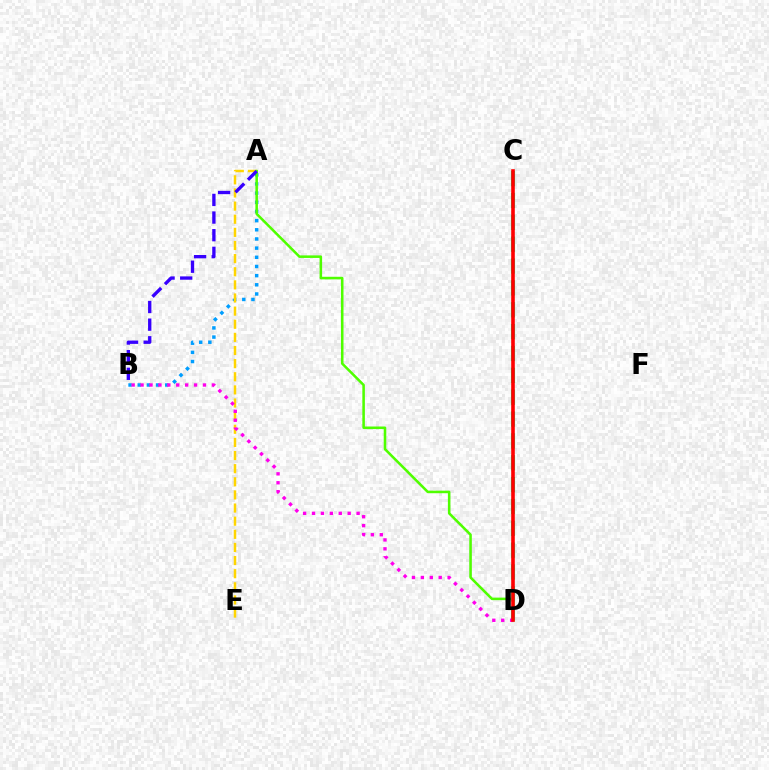{('A', 'B'): [{'color': '#009eff', 'line_style': 'dotted', 'thickness': 2.49}, {'color': '#3700ff', 'line_style': 'dashed', 'thickness': 2.4}], ('A', 'E'): [{'color': '#ffd500', 'line_style': 'dashed', 'thickness': 1.78}], ('A', 'D'): [{'color': '#4fff00', 'line_style': 'solid', 'thickness': 1.84}], ('C', 'D'): [{'color': '#00ff86', 'line_style': 'dashed', 'thickness': 2.97}, {'color': '#ff0000', 'line_style': 'solid', 'thickness': 2.59}], ('B', 'D'): [{'color': '#ff00ed', 'line_style': 'dotted', 'thickness': 2.42}]}